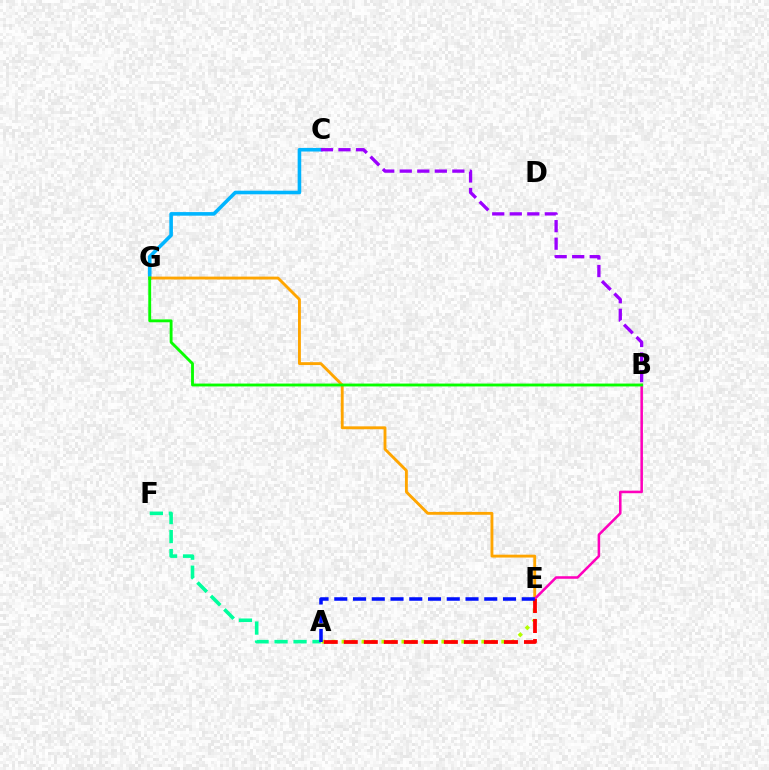{('A', 'E'): [{'color': '#b3ff00', 'line_style': 'dotted', 'thickness': 2.71}, {'color': '#ff0000', 'line_style': 'dashed', 'thickness': 2.72}, {'color': '#0010ff', 'line_style': 'dashed', 'thickness': 2.55}], ('C', 'G'): [{'color': '#00b5ff', 'line_style': 'solid', 'thickness': 2.59}], ('E', 'G'): [{'color': '#ffa500', 'line_style': 'solid', 'thickness': 2.07}], ('B', 'E'): [{'color': '#ff00bd', 'line_style': 'solid', 'thickness': 1.84}], ('A', 'F'): [{'color': '#00ff9d', 'line_style': 'dashed', 'thickness': 2.58}], ('B', 'G'): [{'color': '#08ff00', 'line_style': 'solid', 'thickness': 2.07}], ('B', 'C'): [{'color': '#9b00ff', 'line_style': 'dashed', 'thickness': 2.38}]}